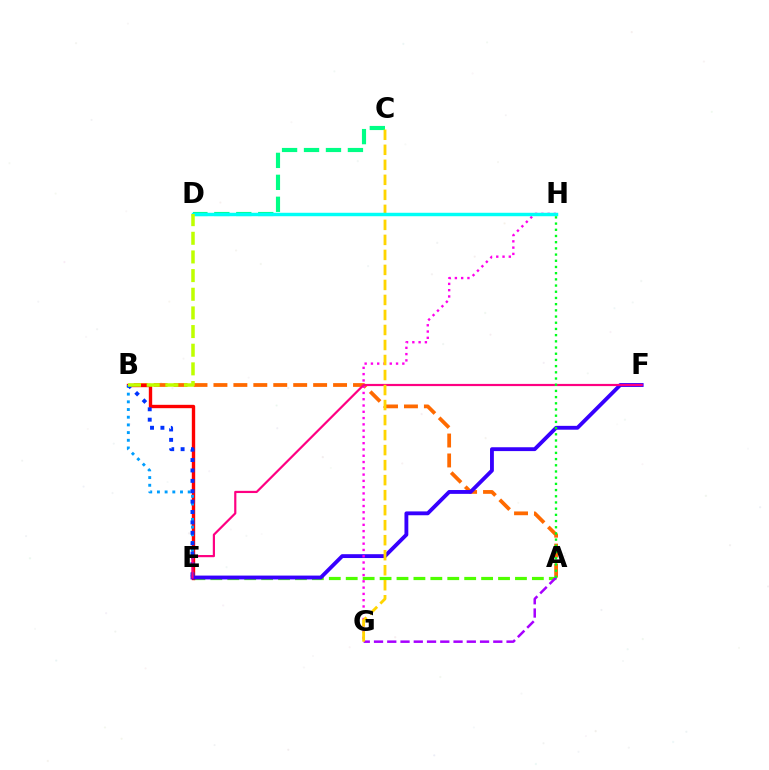{('A', 'B'): [{'color': '#ff6a00', 'line_style': 'dashed', 'thickness': 2.71}], ('A', 'E'): [{'color': '#4fff00', 'line_style': 'dashed', 'thickness': 2.3}], ('A', 'G'): [{'color': '#a700ff', 'line_style': 'dashed', 'thickness': 1.8}], ('B', 'E'): [{'color': '#ff0000', 'line_style': 'solid', 'thickness': 2.42}, {'color': '#009eff', 'line_style': 'dotted', 'thickness': 2.09}, {'color': '#0033ff', 'line_style': 'dotted', 'thickness': 2.82}], ('E', 'F'): [{'color': '#3700ff', 'line_style': 'solid', 'thickness': 2.77}, {'color': '#ff0082', 'line_style': 'solid', 'thickness': 1.58}], ('G', 'H'): [{'color': '#ff00ed', 'line_style': 'dotted', 'thickness': 1.71}], ('C', 'D'): [{'color': '#00ff86', 'line_style': 'dashed', 'thickness': 2.98}], ('C', 'G'): [{'color': '#ffd500', 'line_style': 'dashed', 'thickness': 2.04}], ('D', 'H'): [{'color': '#00fff6', 'line_style': 'solid', 'thickness': 2.48}], ('A', 'H'): [{'color': '#00ff1b', 'line_style': 'dotted', 'thickness': 1.68}], ('B', 'D'): [{'color': '#bfff00', 'line_style': 'dashed', 'thickness': 2.53}]}